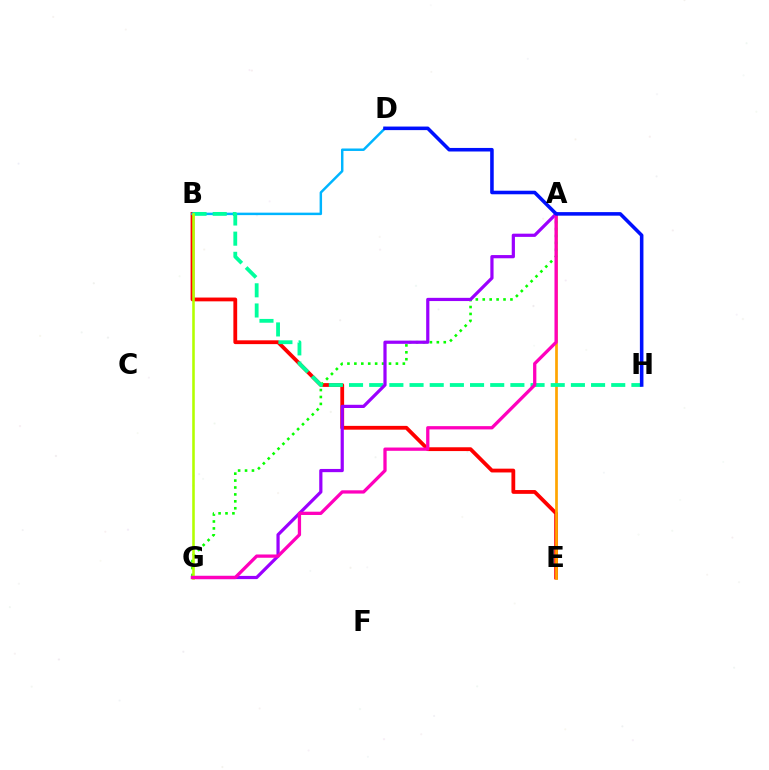{('B', 'E'): [{'color': '#ff0000', 'line_style': 'solid', 'thickness': 2.73}], ('B', 'D'): [{'color': '#00b5ff', 'line_style': 'solid', 'thickness': 1.78}], ('A', 'E'): [{'color': '#ffa500', 'line_style': 'solid', 'thickness': 1.95}], ('A', 'G'): [{'color': '#08ff00', 'line_style': 'dotted', 'thickness': 1.88}, {'color': '#9b00ff', 'line_style': 'solid', 'thickness': 2.31}, {'color': '#ff00bd', 'line_style': 'solid', 'thickness': 2.36}], ('B', 'H'): [{'color': '#00ff9d', 'line_style': 'dashed', 'thickness': 2.74}], ('B', 'G'): [{'color': '#b3ff00', 'line_style': 'solid', 'thickness': 1.85}], ('D', 'H'): [{'color': '#0010ff', 'line_style': 'solid', 'thickness': 2.56}]}